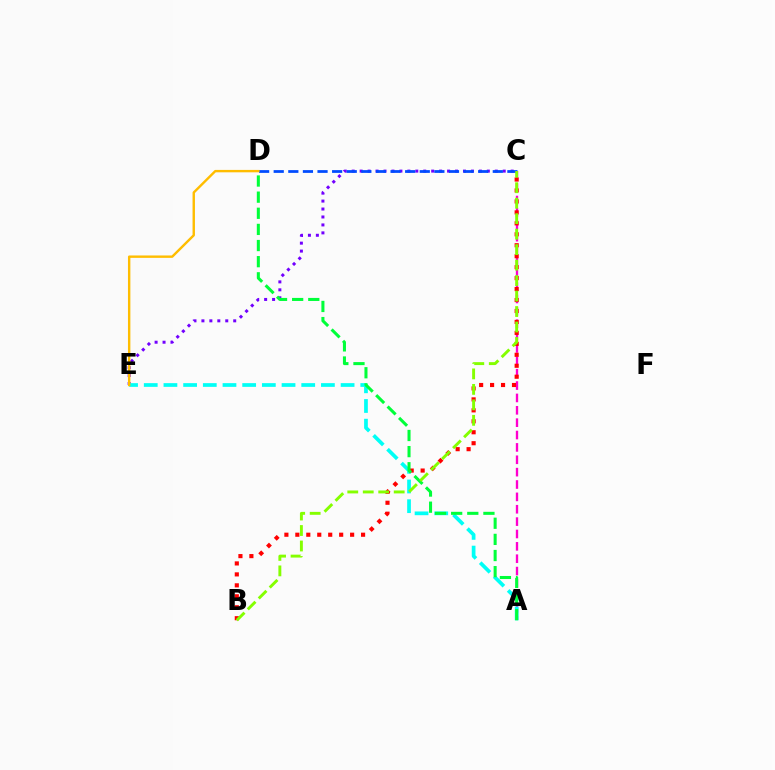{('C', 'E'): [{'color': '#7200ff', 'line_style': 'dotted', 'thickness': 2.16}], ('C', 'D'): [{'color': '#004bff', 'line_style': 'dashed', 'thickness': 1.98}], ('A', 'C'): [{'color': '#ff00cf', 'line_style': 'dashed', 'thickness': 1.68}], ('A', 'E'): [{'color': '#00fff6', 'line_style': 'dashed', 'thickness': 2.67}], ('B', 'C'): [{'color': '#ff0000', 'line_style': 'dotted', 'thickness': 2.98}, {'color': '#84ff00', 'line_style': 'dashed', 'thickness': 2.1}], ('A', 'D'): [{'color': '#00ff39', 'line_style': 'dashed', 'thickness': 2.19}], ('D', 'E'): [{'color': '#ffbd00', 'line_style': 'solid', 'thickness': 1.73}]}